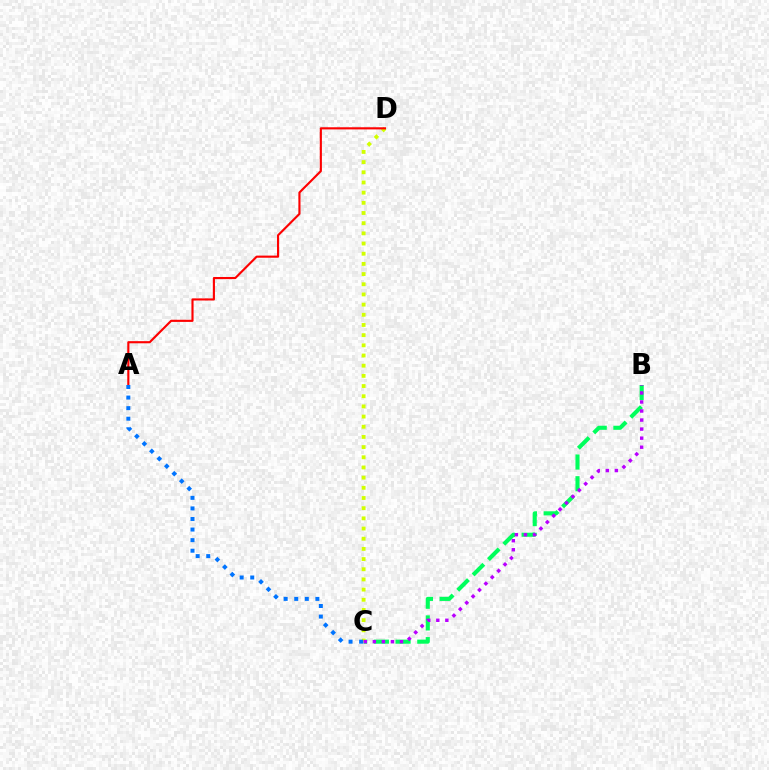{('B', 'C'): [{'color': '#00ff5c', 'line_style': 'dashed', 'thickness': 2.95}, {'color': '#b900ff', 'line_style': 'dotted', 'thickness': 2.46}], ('C', 'D'): [{'color': '#d1ff00', 'line_style': 'dotted', 'thickness': 2.77}], ('A', 'D'): [{'color': '#ff0000', 'line_style': 'solid', 'thickness': 1.54}], ('A', 'C'): [{'color': '#0074ff', 'line_style': 'dotted', 'thickness': 2.87}]}